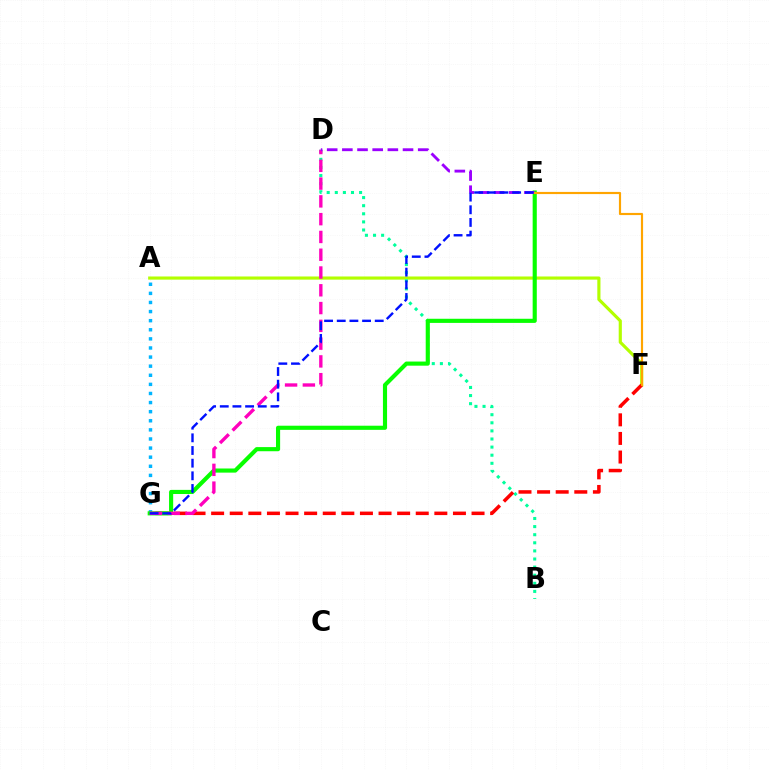{('A', 'F'): [{'color': '#b3ff00', 'line_style': 'solid', 'thickness': 2.27}], ('B', 'D'): [{'color': '#00ff9d', 'line_style': 'dotted', 'thickness': 2.2}], ('A', 'G'): [{'color': '#00b5ff', 'line_style': 'dotted', 'thickness': 2.47}], ('F', 'G'): [{'color': '#ff0000', 'line_style': 'dashed', 'thickness': 2.53}], ('E', 'G'): [{'color': '#08ff00', 'line_style': 'solid', 'thickness': 2.97}, {'color': '#0010ff', 'line_style': 'dashed', 'thickness': 1.72}], ('D', 'G'): [{'color': '#ff00bd', 'line_style': 'dashed', 'thickness': 2.42}], ('D', 'E'): [{'color': '#9b00ff', 'line_style': 'dashed', 'thickness': 2.06}], ('E', 'F'): [{'color': '#ffa500', 'line_style': 'solid', 'thickness': 1.56}]}